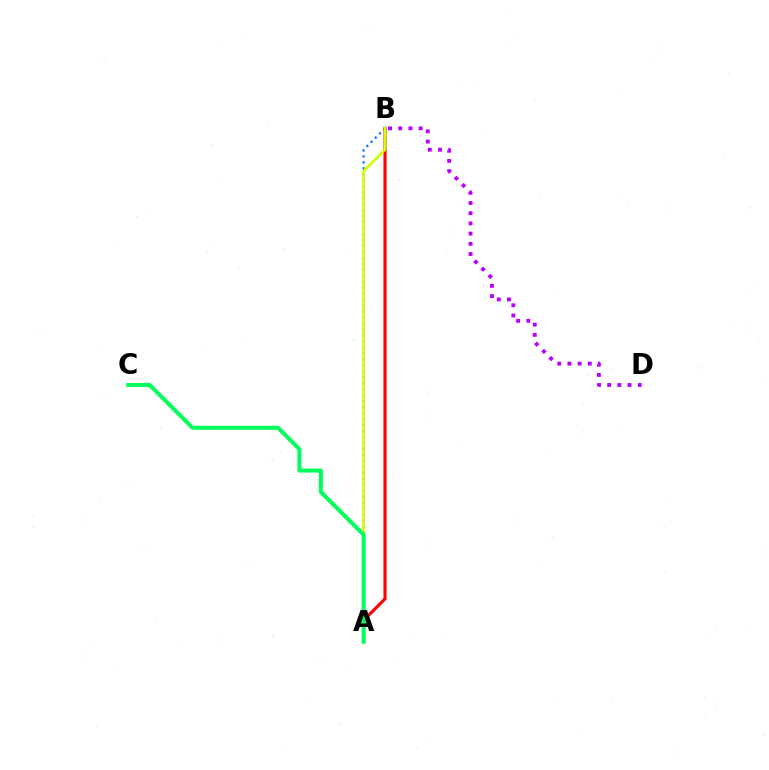{('B', 'D'): [{'color': '#b900ff', 'line_style': 'dotted', 'thickness': 2.77}], ('A', 'B'): [{'color': '#0074ff', 'line_style': 'dotted', 'thickness': 1.62}, {'color': '#ff0000', 'line_style': 'solid', 'thickness': 2.25}, {'color': '#d1ff00', 'line_style': 'solid', 'thickness': 1.88}], ('A', 'C'): [{'color': '#00ff5c', 'line_style': 'solid', 'thickness': 2.9}]}